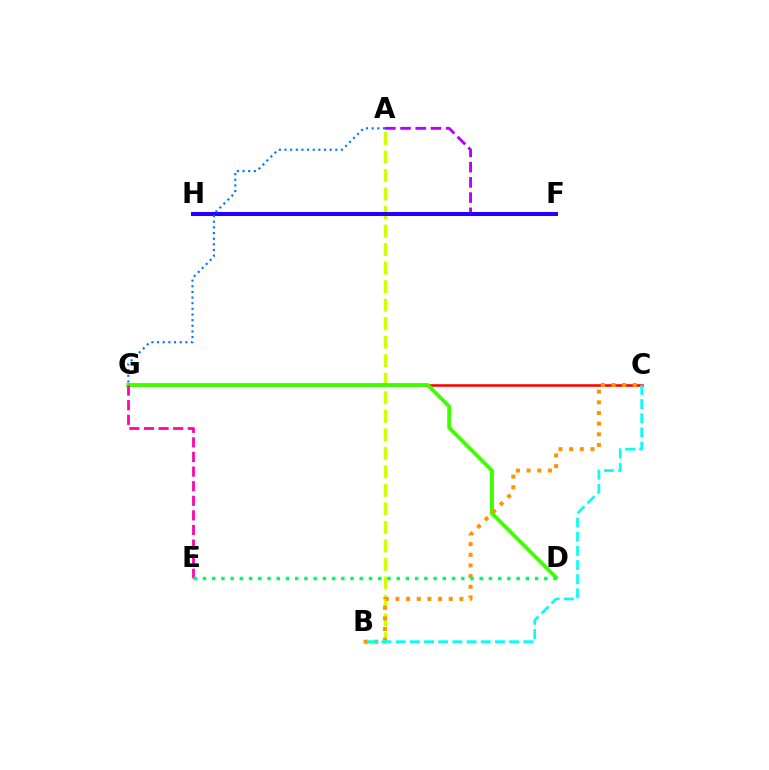{('C', 'G'): [{'color': '#ff0000', 'line_style': 'solid', 'thickness': 1.84}], ('A', 'F'): [{'color': '#b900ff', 'line_style': 'dashed', 'thickness': 2.07}], ('A', 'B'): [{'color': '#d1ff00', 'line_style': 'dashed', 'thickness': 2.52}], ('F', 'H'): [{'color': '#2500ff', 'line_style': 'solid', 'thickness': 2.9}], ('D', 'G'): [{'color': '#3dff00', 'line_style': 'solid', 'thickness': 2.78}], ('A', 'G'): [{'color': '#0074ff', 'line_style': 'dotted', 'thickness': 1.53}], ('E', 'G'): [{'color': '#ff00ac', 'line_style': 'dashed', 'thickness': 1.98}], ('B', 'C'): [{'color': '#ff9400', 'line_style': 'dotted', 'thickness': 2.9}, {'color': '#00fff6', 'line_style': 'dashed', 'thickness': 1.92}], ('D', 'E'): [{'color': '#00ff5c', 'line_style': 'dotted', 'thickness': 2.51}]}